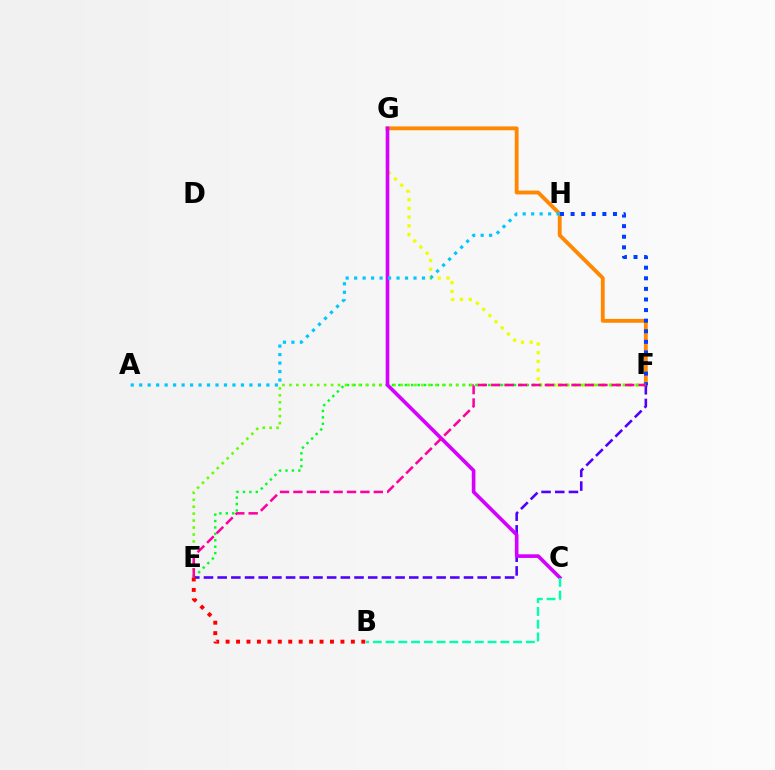{('F', 'G'): [{'color': '#eeff00', 'line_style': 'dotted', 'thickness': 2.37}, {'color': '#ff8800', 'line_style': 'solid', 'thickness': 2.77}], ('E', 'F'): [{'color': '#00ff27', 'line_style': 'dotted', 'thickness': 1.74}, {'color': '#4f00ff', 'line_style': 'dashed', 'thickness': 1.86}, {'color': '#66ff00', 'line_style': 'dotted', 'thickness': 1.89}, {'color': '#ff00a0', 'line_style': 'dashed', 'thickness': 1.82}], ('F', 'H'): [{'color': '#003fff', 'line_style': 'dotted', 'thickness': 2.88}], ('B', 'E'): [{'color': '#ff0000', 'line_style': 'dotted', 'thickness': 2.84}], ('C', 'G'): [{'color': '#d600ff', 'line_style': 'solid', 'thickness': 2.61}], ('A', 'H'): [{'color': '#00c7ff', 'line_style': 'dotted', 'thickness': 2.3}], ('B', 'C'): [{'color': '#00ffaf', 'line_style': 'dashed', 'thickness': 1.73}]}